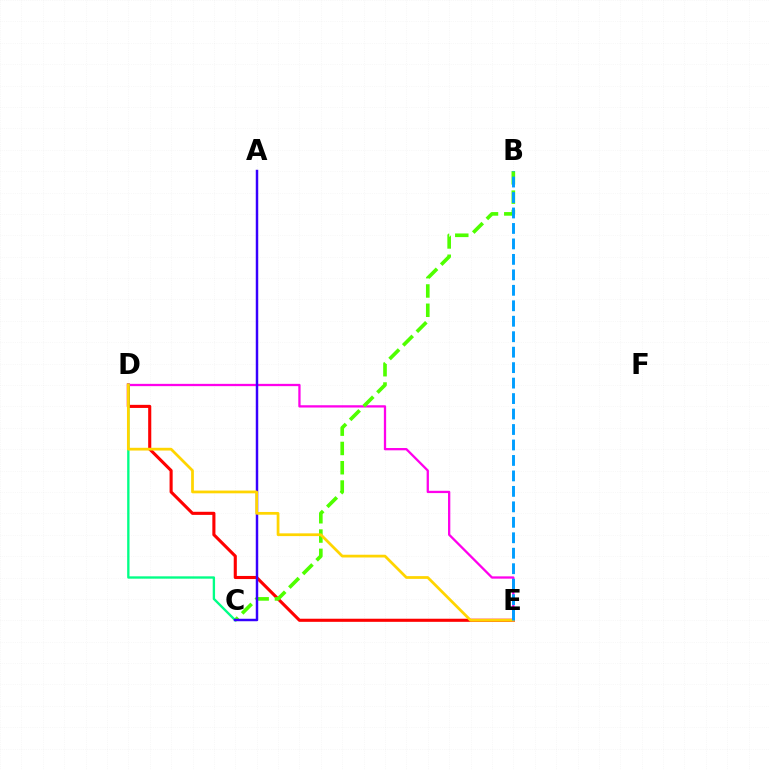{('D', 'E'): [{'color': '#ff0000', 'line_style': 'solid', 'thickness': 2.23}, {'color': '#ff00ed', 'line_style': 'solid', 'thickness': 1.65}, {'color': '#ffd500', 'line_style': 'solid', 'thickness': 1.98}], ('B', 'C'): [{'color': '#4fff00', 'line_style': 'dashed', 'thickness': 2.62}], ('C', 'D'): [{'color': '#00ff86', 'line_style': 'solid', 'thickness': 1.69}], ('A', 'C'): [{'color': '#3700ff', 'line_style': 'solid', 'thickness': 1.78}], ('B', 'E'): [{'color': '#009eff', 'line_style': 'dashed', 'thickness': 2.1}]}